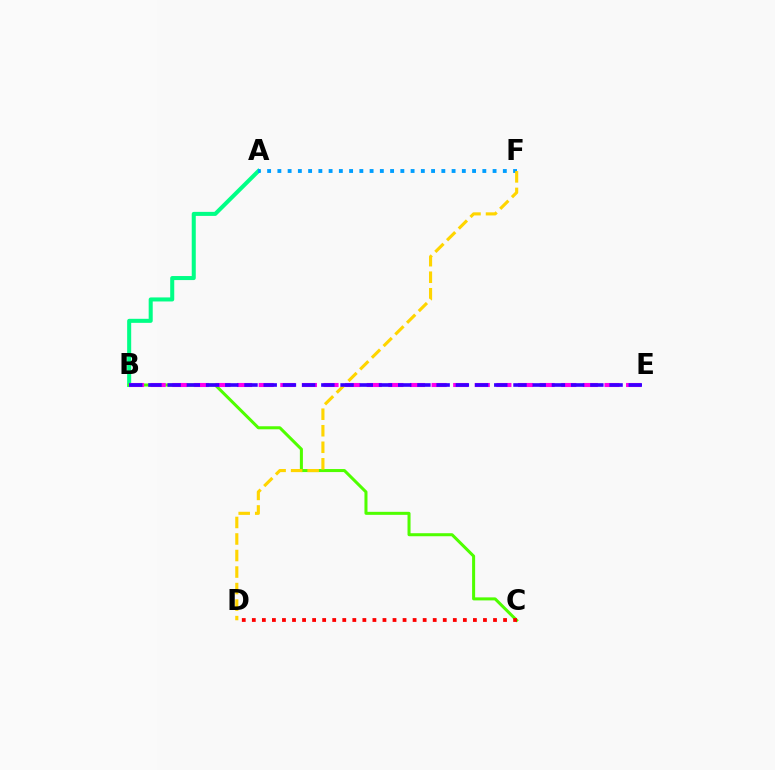{('A', 'B'): [{'color': '#00ff86', 'line_style': 'solid', 'thickness': 2.91}], ('A', 'F'): [{'color': '#009eff', 'line_style': 'dotted', 'thickness': 2.78}], ('B', 'C'): [{'color': '#4fff00', 'line_style': 'solid', 'thickness': 2.18}], ('D', 'F'): [{'color': '#ffd500', 'line_style': 'dashed', 'thickness': 2.25}], ('C', 'D'): [{'color': '#ff0000', 'line_style': 'dotted', 'thickness': 2.73}], ('B', 'E'): [{'color': '#ff00ed', 'line_style': 'dashed', 'thickness': 2.94}, {'color': '#3700ff', 'line_style': 'dashed', 'thickness': 2.61}]}